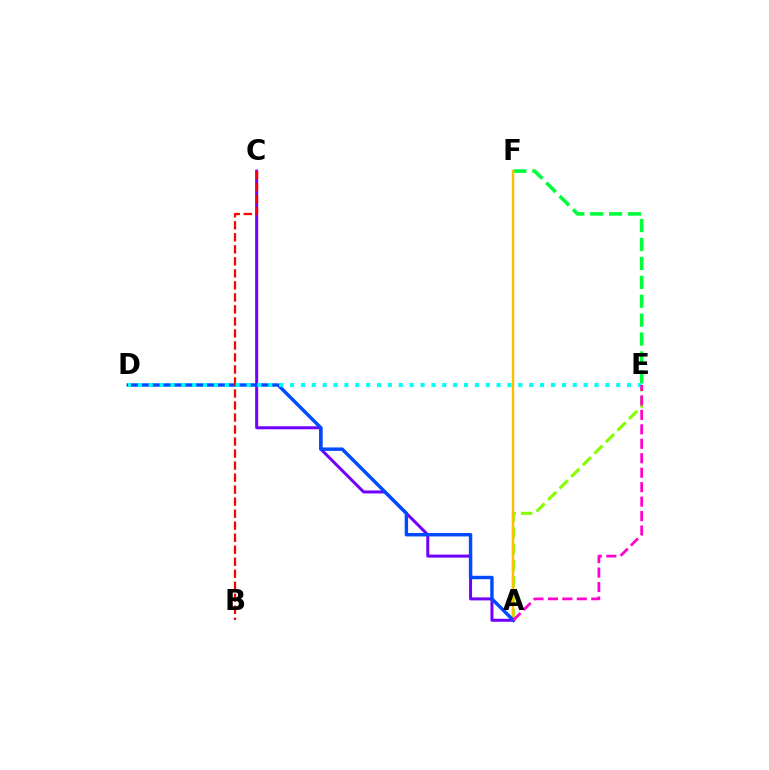{('A', 'C'): [{'color': '#7200ff', 'line_style': 'solid', 'thickness': 2.17}], ('A', 'E'): [{'color': '#84ff00', 'line_style': 'dashed', 'thickness': 2.22}, {'color': '#ff00cf', 'line_style': 'dashed', 'thickness': 1.96}], ('E', 'F'): [{'color': '#00ff39', 'line_style': 'dashed', 'thickness': 2.57}], ('A', 'F'): [{'color': '#ffbd00', 'line_style': 'solid', 'thickness': 1.73}], ('A', 'D'): [{'color': '#004bff', 'line_style': 'solid', 'thickness': 2.47}], ('B', 'C'): [{'color': '#ff0000', 'line_style': 'dashed', 'thickness': 1.63}], ('D', 'E'): [{'color': '#00fff6', 'line_style': 'dotted', 'thickness': 2.95}]}